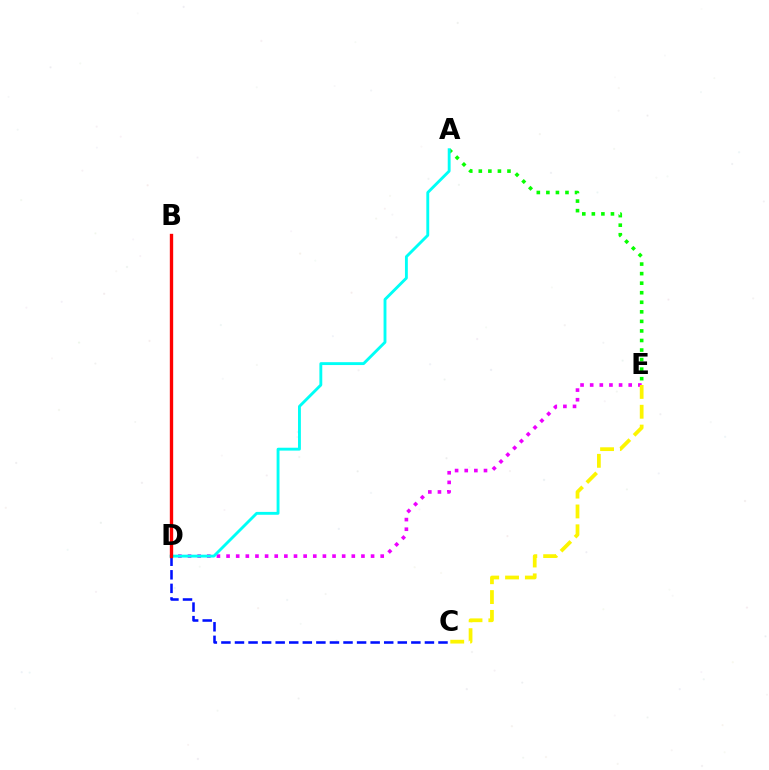{('D', 'E'): [{'color': '#ee00ff', 'line_style': 'dotted', 'thickness': 2.62}], ('A', 'E'): [{'color': '#08ff00', 'line_style': 'dotted', 'thickness': 2.6}], ('A', 'D'): [{'color': '#00fff6', 'line_style': 'solid', 'thickness': 2.07}], ('C', 'D'): [{'color': '#0010ff', 'line_style': 'dashed', 'thickness': 1.84}], ('B', 'D'): [{'color': '#ff0000', 'line_style': 'solid', 'thickness': 2.41}], ('C', 'E'): [{'color': '#fcf500', 'line_style': 'dashed', 'thickness': 2.69}]}